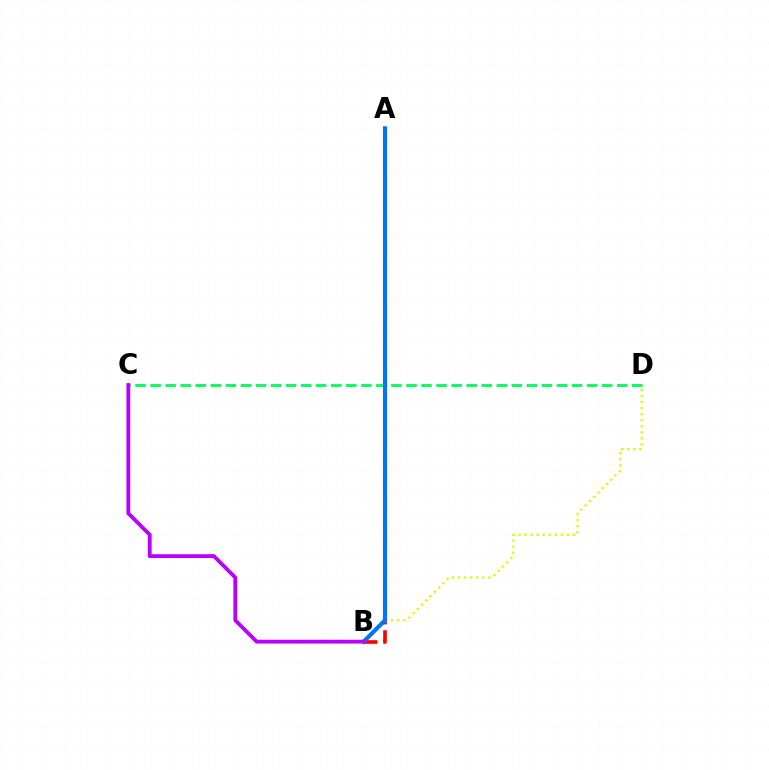{('B', 'D'): [{'color': '#d1ff00', 'line_style': 'dotted', 'thickness': 1.64}], ('A', 'B'): [{'color': '#ff0000', 'line_style': 'dashed', 'thickness': 2.62}, {'color': '#0074ff', 'line_style': 'solid', 'thickness': 2.97}], ('C', 'D'): [{'color': '#00ff5c', 'line_style': 'dashed', 'thickness': 2.04}], ('B', 'C'): [{'color': '#b900ff', 'line_style': 'solid', 'thickness': 2.75}]}